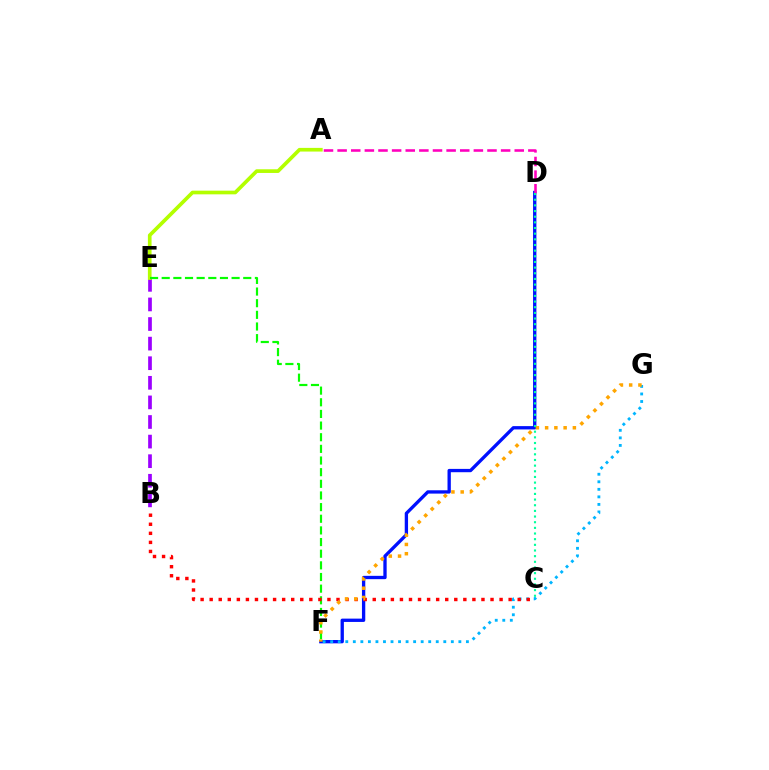{('B', 'E'): [{'color': '#9b00ff', 'line_style': 'dashed', 'thickness': 2.66}], ('D', 'F'): [{'color': '#0010ff', 'line_style': 'solid', 'thickness': 2.39}], ('A', 'E'): [{'color': '#b3ff00', 'line_style': 'solid', 'thickness': 2.64}], ('F', 'G'): [{'color': '#00b5ff', 'line_style': 'dotted', 'thickness': 2.05}, {'color': '#ffa500', 'line_style': 'dotted', 'thickness': 2.51}], ('E', 'F'): [{'color': '#08ff00', 'line_style': 'dashed', 'thickness': 1.58}], ('A', 'D'): [{'color': '#ff00bd', 'line_style': 'dashed', 'thickness': 1.85}], ('B', 'C'): [{'color': '#ff0000', 'line_style': 'dotted', 'thickness': 2.46}], ('C', 'D'): [{'color': '#00ff9d', 'line_style': 'dotted', 'thickness': 1.54}]}